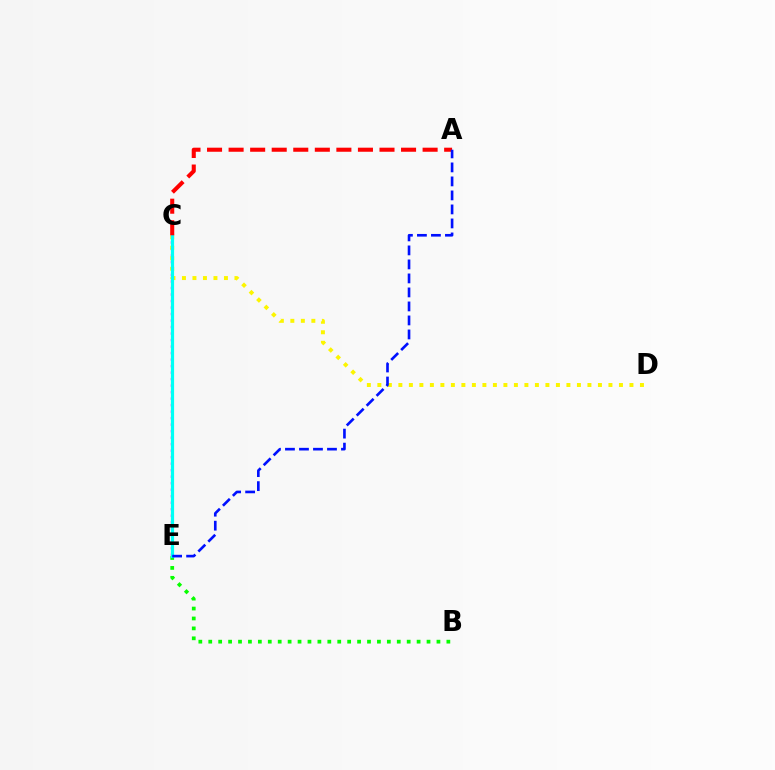{('B', 'E'): [{'color': '#08ff00', 'line_style': 'dotted', 'thickness': 2.7}], ('C', 'E'): [{'color': '#ee00ff', 'line_style': 'dotted', 'thickness': 1.77}, {'color': '#00fff6', 'line_style': 'solid', 'thickness': 2.3}], ('C', 'D'): [{'color': '#fcf500', 'line_style': 'dotted', 'thickness': 2.85}], ('A', 'C'): [{'color': '#ff0000', 'line_style': 'dashed', 'thickness': 2.93}], ('A', 'E'): [{'color': '#0010ff', 'line_style': 'dashed', 'thickness': 1.9}]}